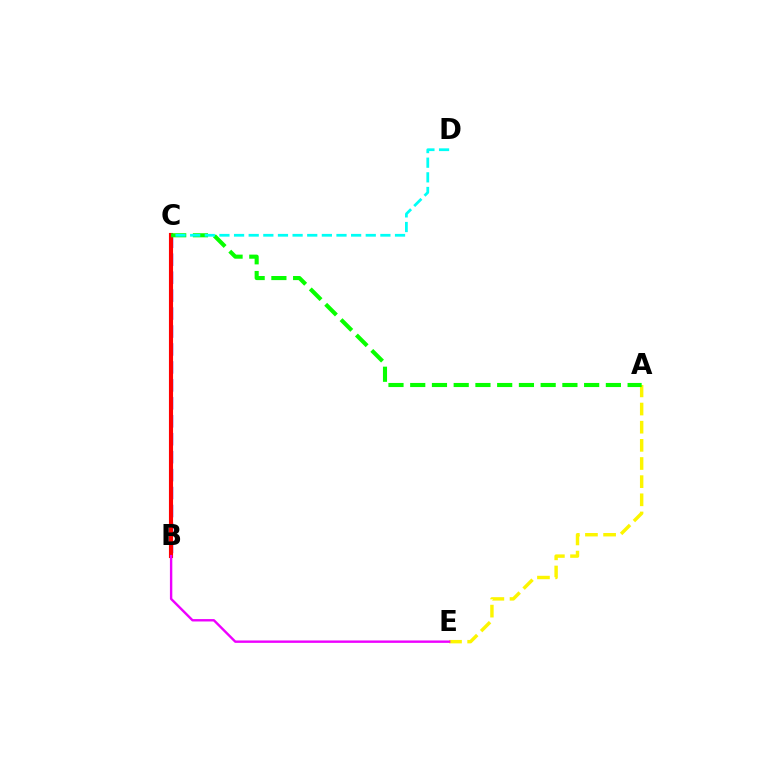{('B', 'C'): [{'color': '#0010ff', 'line_style': 'dashed', 'thickness': 2.44}, {'color': '#ff0000', 'line_style': 'solid', 'thickness': 2.96}], ('A', 'E'): [{'color': '#fcf500', 'line_style': 'dashed', 'thickness': 2.47}], ('A', 'C'): [{'color': '#08ff00', 'line_style': 'dashed', 'thickness': 2.95}], ('C', 'D'): [{'color': '#00fff6', 'line_style': 'dashed', 'thickness': 1.99}], ('B', 'E'): [{'color': '#ee00ff', 'line_style': 'solid', 'thickness': 1.72}]}